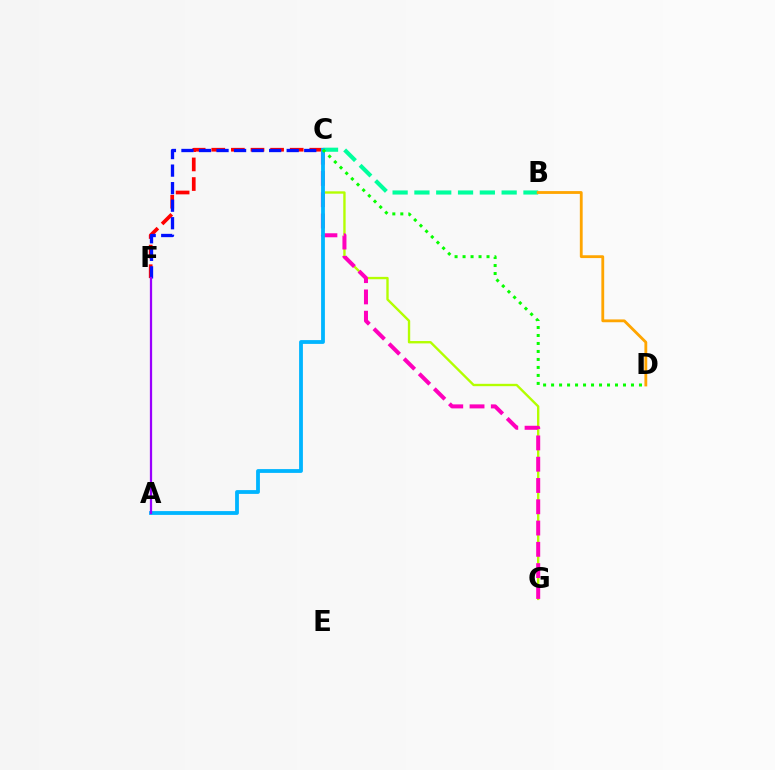{('C', 'G'): [{'color': '#b3ff00', 'line_style': 'solid', 'thickness': 1.7}, {'color': '#ff00bd', 'line_style': 'dashed', 'thickness': 2.89}], ('B', 'C'): [{'color': '#00ff9d', 'line_style': 'dashed', 'thickness': 2.96}], ('C', 'F'): [{'color': '#ff0000', 'line_style': 'dashed', 'thickness': 2.66}, {'color': '#0010ff', 'line_style': 'dashed', 'thickness': 2.38}], ('B', 'D'): [{'color': '#ffa500', 'line_style': 'solid', 'thickness': 2.03}], ('A', 'C'): [{'color': '#00b5ff', 'line_style': 'solid', 'thickness': 2.74}], ('C', 'D'): [{'color': '#08ff00', 'line_style': 'dotted', 'thickness': 2.17}], ('A', 'F'): [{'color': '#9b00ff', 'line_style': 'solid', 'thickness': 1.62}]}